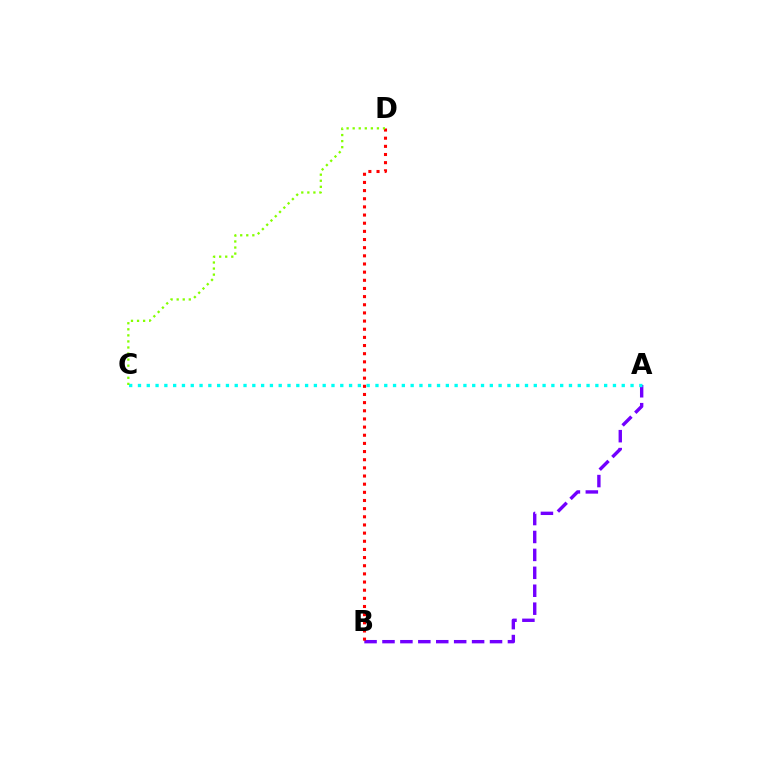{('A', 'B'): [{'color': '#7200ff', 'line_style': 'dashed', 'thickness': 2.43}], ('A', 'C'): [{'color': '#00fff6', 'line_style': 'dotted', 'thickness': 2.39}], ('B', 'D'): [{'color': '#ff0000', 'line_style': 'dotted', 'thickness': 2.22}], ('C', 'D'): [{'color': '#84ff00', 'line_style': 'dotted', 'thickness': 1.65}]}